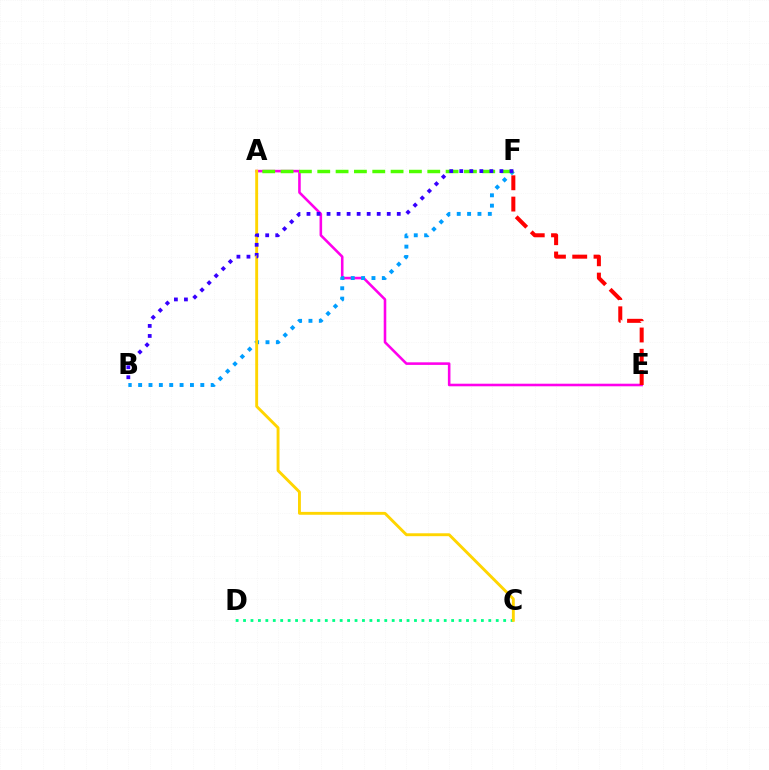{('A', 'E'): [{'color': '#ff00ed', 'line_style': 'solid', 'thickness': 1.86}], ('B', 'F'): [{'color': '#009eff', 'line_style': 'dotted', 'thickness': 2.82}, {'color': '#3700ff', 'line_style': 'dotted', 'thickness': 2.73}], ('A', 'F'): [{'color': '#4fff00', 'line_style': 'dashed', 'thickness': 2.49}], ('C', 'D'): [{'color': '#00ff86', 'line_style': 'dotted', 'thickness': 2.02}], ('A', 'C'): [{'color': '#ffd500', 'line_style': 'solid', 'thickness': 2.08}], ('E', 'F'): [{'color': '#ff0000', 'line_style': 'dashed', 'thickness': 2.89}]}